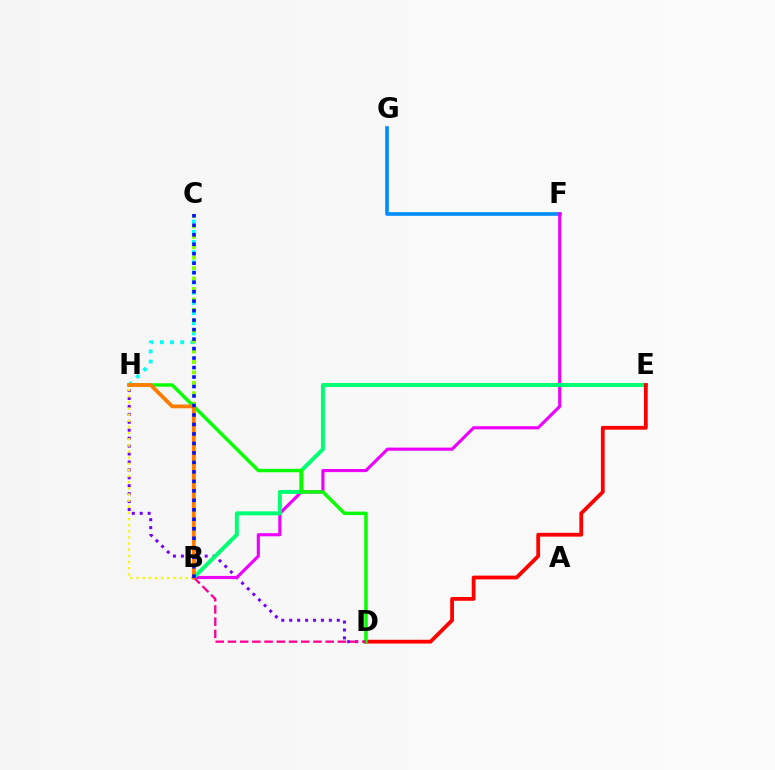{('D', 'H'): [{'color': '#7200ff', 'line_style': 'dotted', 'thickness': 2.15}, {'color': '#08ff00', 'line_style': 'solid', 'thickness': 2.47}], ('F', 'G'): [{'color': '#008cff', 'line_style': 'solid', 'thickness': 2.61}], ('B', 'F'): [{'color': '#ee00ff', 'line_style': 'solid', 'thickness': 2.26}], ('B', 'E'): [{'color': '#00ff74', 'line_style': 'solid', 'thickness': 2.86}], ('C', 'H'): [{'color': '#00fff6', 'line_style': 'dotted', 'thickness': 2.76}], ('B', 'C'): [{'color': '#84ff00', 'line_style': 'dotted', 'thickness': 2.83}, {'color': '#0010ff', 'line_style': 'dotted', 'thickness': 2.58}], ('D', 'E'): [{'color': '#ff0000', 'line_style': 'solid', 'thickness': 2.73}], ('B', 'D'): [{'color': '#ff0094', 'line_style': 'dashed', 'thickness': 1.66}], ('B', 'H'): [{'color': '#fcf500', 'line_style': 'dotted', 'thickness': 1.67}, {'color': '#ff7c00', 'line_style': 'solid', 'thickness': 2.74}]}